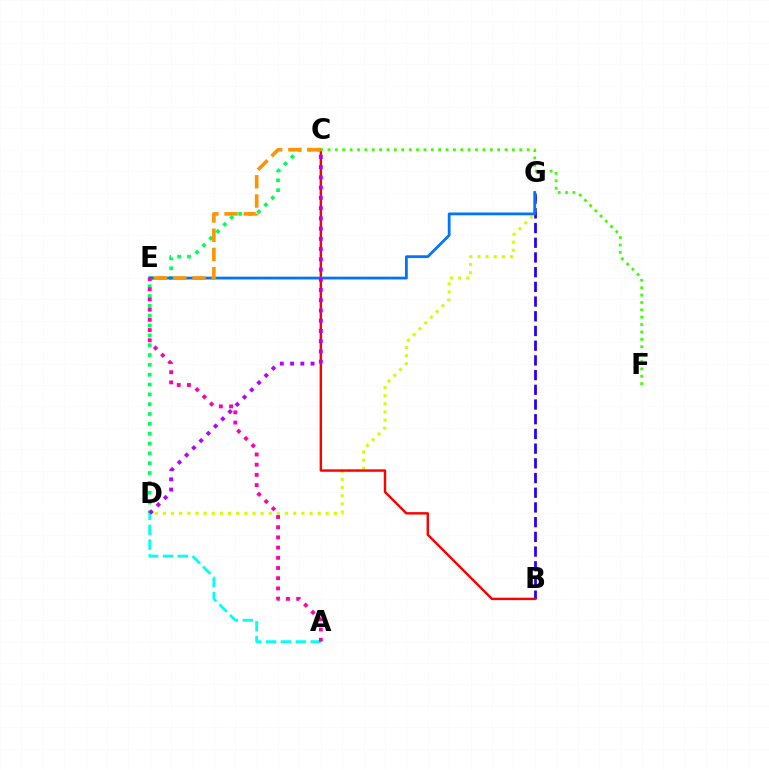{('B', 'G'): [{'color': '#2500ff', 'line_style': 'dashed', 'thickness': 2.0}], ('D', 'G'): [{'color': '#d1ff00', 'line_style': 'dotted', 'thickness': 2.21}], ('C', 'D'): [{'color': '#00ff5c', 'line_style': 'dotted', 'thickness': 2.67}, {'color': '#b900ff', 'line_style': 'dotted', 'thickness': 2.78}], ('B', 'C'): [{'color': '#ff0000', 'line_style': 'solid', 'thickness': 1.75}], ('E', 'G'): [{'color': '#0074ff', 'line_style': 'solid', 'thickness': 2.01}], ('A', 'D'): [{'color': '#00fff6', 'line_style': 'dashed', 'thickness': 2.02}], ('C', 'E'): [{'color': '#ff9400', 'line_style': 'dashed', 'thickness': 2.61}], ('A', 'E'): [{'color': '#ff00ac', 'line_style': 'dotted', 'thickness': 2.77}], ('C', 'F'): [{'color': '#3dff00', 'line_style': 'dotted', 'thickness': 2.0}]}